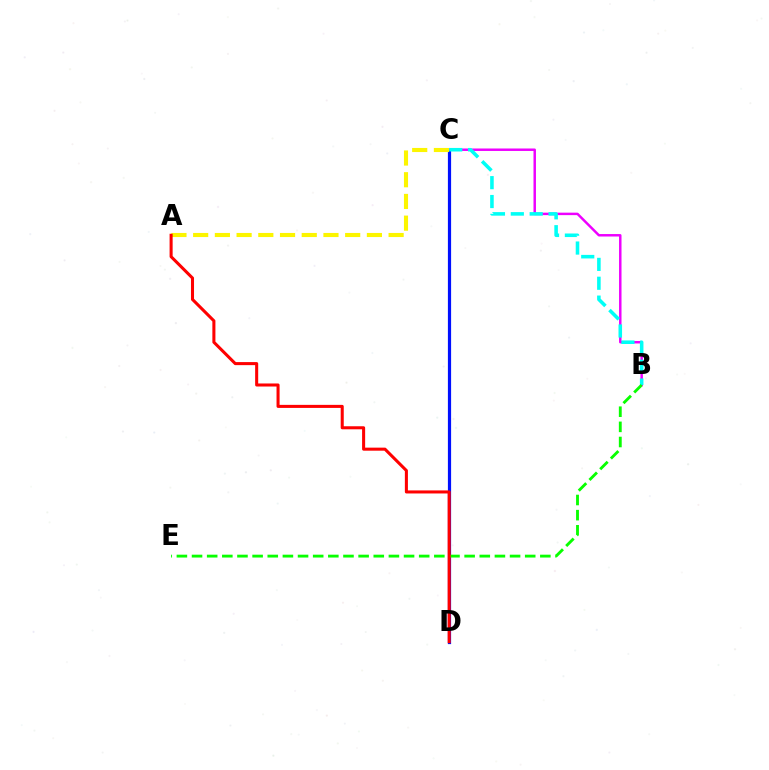{('C', 'D'): [{'color': '#0010ff', 'line_style': 'solid', 'thickness': 2.31}], ('B', 'C'): [{'color': '#ee00ff', 'line_style': 'solid', 'thickness': 1.78}, {'color': '#00fff6', 'line_style': 'dashed', 'thickness': 2.56}], ('B', 'E'): [{'color': '#08ff00', 'line_style': 'dashed', 'thickness': 2.06}], ('A', 'C'): [{'color': '#fcf500', 'line_style': 'dashed', 'thickness': 2.95}], ('A', 'D'): [{'color': '#ff0000', 'line_style': 'solid', 'thickness': 2.2}]}